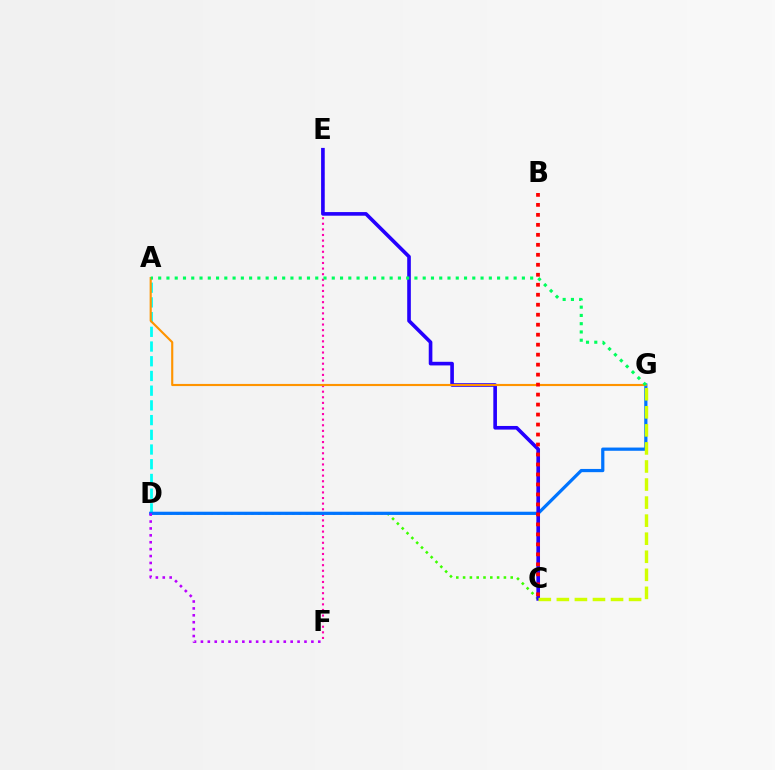{('C', 'D'): [{'color': '#3dff00', 'line_style': 'dotted', 'thickness': 1.85}], ('E', 'F'): [{'color': '#ff00ac', 'line_style': 'dotted', 'thickness': 1.52}], ('A', 'D'): [{'color': '#00fff6', 'line_style': 'dashed', 'thickness': 2.0}], ('D', 'G'): [{'color': '#0074ff', 'line_style': 'solid', 'thickness': 2.32}], ('C', 'E'): [{'color': '#2500ff', 'line_style': 'solid', 'thickness': 2.61}], ('A', 'G'): [{'color': '#ff9400', 'line_style': 'solid', 'thickness': 1.53}, {'color': '#00ff5c', 'line_style': 'dotted', 'thickness': 2.25}], ('B', 'C'): [{'color': '#ff0000', 'line_style': 'dotted', 'thickness': 2.71}], ('C', 'G'): [{'color': '#d1ff00', 'line_style': 'dashed', 'thickness': 2.45}], ('D', 'F'): [{'color': '#b900ff', 'line_style': 'dotted', 'thickness': 1.88}]}